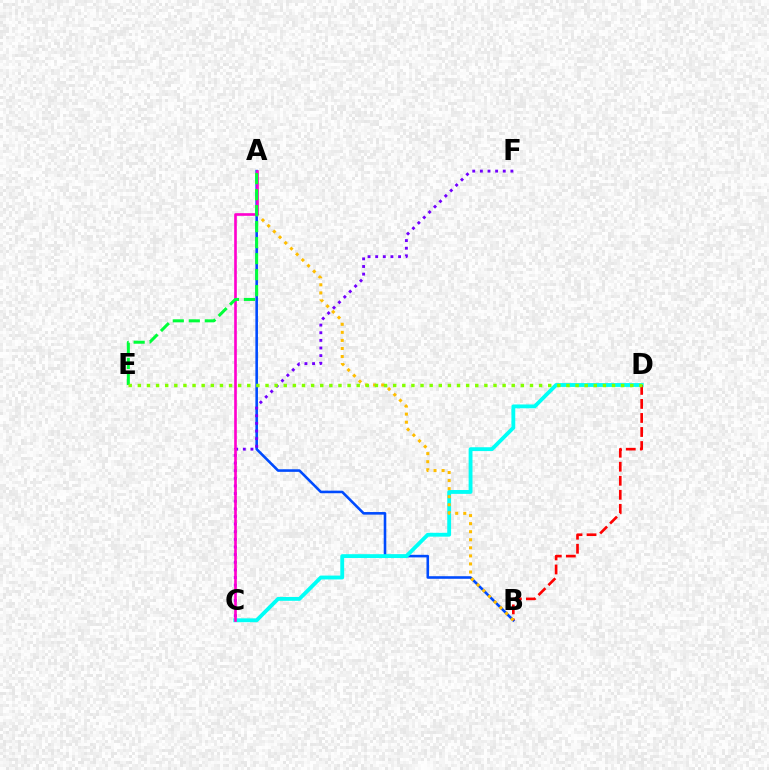{('A', 'B'): [{'color': '#004bff', 'line_style': 'solid', 'thickness': 1.86}, {'color': '#ffbd00', 'line_style': 'dotted', 'thickness': 2.19}], ('C', 'D'): [{'color': '#00fff6', 'line_style': 'solid', 'thickness': 2.77}], ('B', 'D'): [{'color': '#ff0000', 'line_style': 'dashed', 'thickness': 1.91}], ('C', 'F'): [{'color': '#7200ff', 'line_style': 'dotted', 'thickness': 2.07}], ('A', 'C'): [{'color': '#ff00cf', 'line_style': 'solid', 'thickness': 1.9}], ('A', 'E'): [{'color': '#00ff39', 'line_style': 'dashed', 'thickness': 2.17}], ('D', 'E'): [{'color': '#84ff00', 'line_style': 'dotted', 'thickness': 2.48}]}